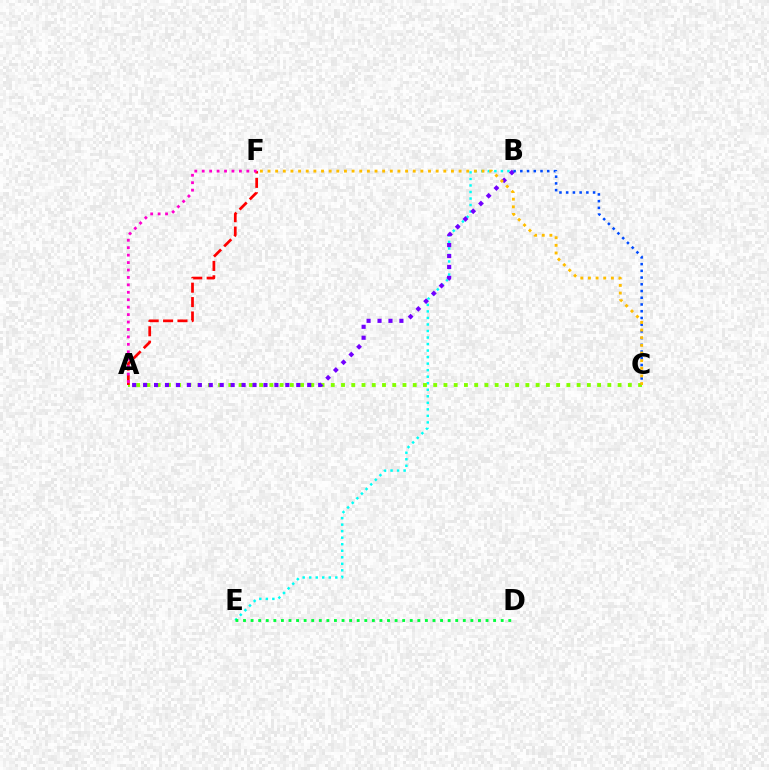{('B', 'E'): [{'color': '#00fff6', 'line_style': 'dotted', 'thickness': 1.77}], ('A', 'C'): [{'color': '#84ff00', 'line_style': 'dotted', 'thickness': 2.78}], ('A', 'F'): [{'color': '#ff0000', 'line_style': 'dashed', 'thickness': 1.96}, {'color': '#ff00cf', 'line_style': 'dotted', 'thickness': 2.02}], ('A', 'B'): [{'color': '#7200ff', 'line_style': 'dotted', 'thickness': 2.97}], ('B', 'C'): [{'color': '#004bff', 'line_style': 'dotted', 'thickness': 1.83}], ('C', 'F'): [{'color': '#ffbd00', 'line_style': 'dotted', 'thickness': 2.08}], ('D', 'E'): [{'color': '#00ff39', 'line_style': 'dotted', 'thickness': 2.06}]}